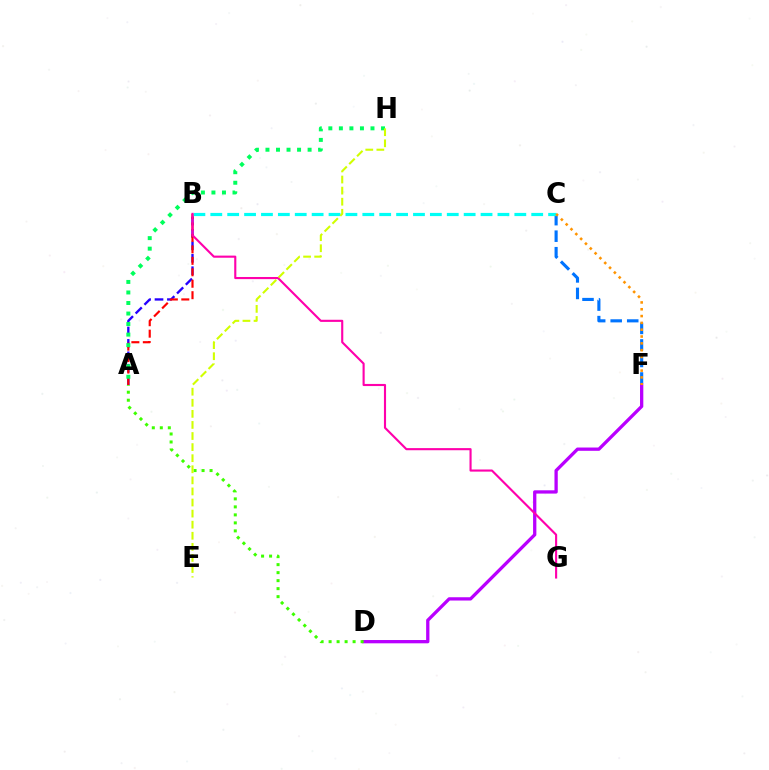{('C', 'F'): [{'color': '#0074ff', 'line_style': 'dashed', 'thickness': 2.25}, {'color': '#ff9400', 'line_style': 'dotted', 'thickness': 1.85}], ('A', 'B'): [{'color': '#2500ff', 'line_style': 'dashed', 'thickness': 1.69}, {'color': '#ff0000', 'line_style': 'dashed', 'thickness': 1.56}], ('D', 'F'): [{'color': '#b900ff', 'line_style': 'solid', 'thickness': 2.37}], ('A', 'D'): [{'color': '#3dff00', 'line_style': 'dotted', 'thickness': 2.17}], ('B', 'C'): [{'color': '#00fff6', 'line_style': 'dashed', 'thickness': 2.29}], ('A', 'H'): [{'color': '#00ff5c', 'line_style': 'dotted', 'thickness': 2.86}], ('B', 'G'): [{'color': '#ff00ac', 'line_style': 'solid', 'thickness': 1.53}], ('E', 'H'): [{'color': '#d1ff00', 'line_style': 'dashed', 'thickness': 1.51}]}